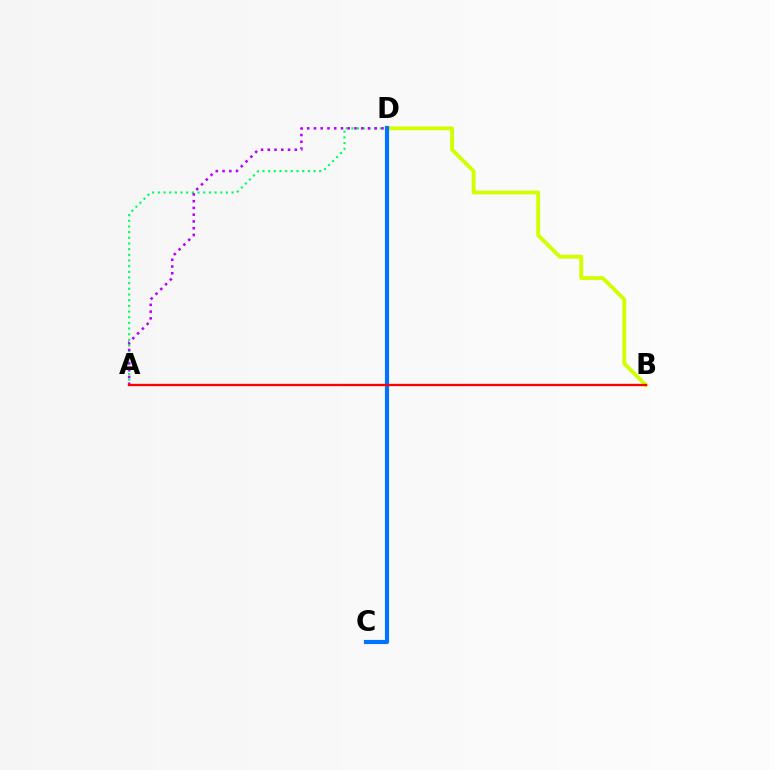{('A', 'D'): [{'color': '#00ff5c', 'line_style': 'dotted', 'thickness': 1.54}, {'color': '#b900ff', 'line_style': 'dotted', 'thickness': 1.84}], ('B', 'D'): [{'color': '#d1ff00', 'line_style': 'solid', 'thickness': 2.78}], ('C', 'D'): [{'color': '#0074ff', 'line_style': 'solid', 'thickness': 2.99}], ('A', 'B'): [{'color': '#ff0000', 'line_style': 'solid', 'thickness': 1.68}]}